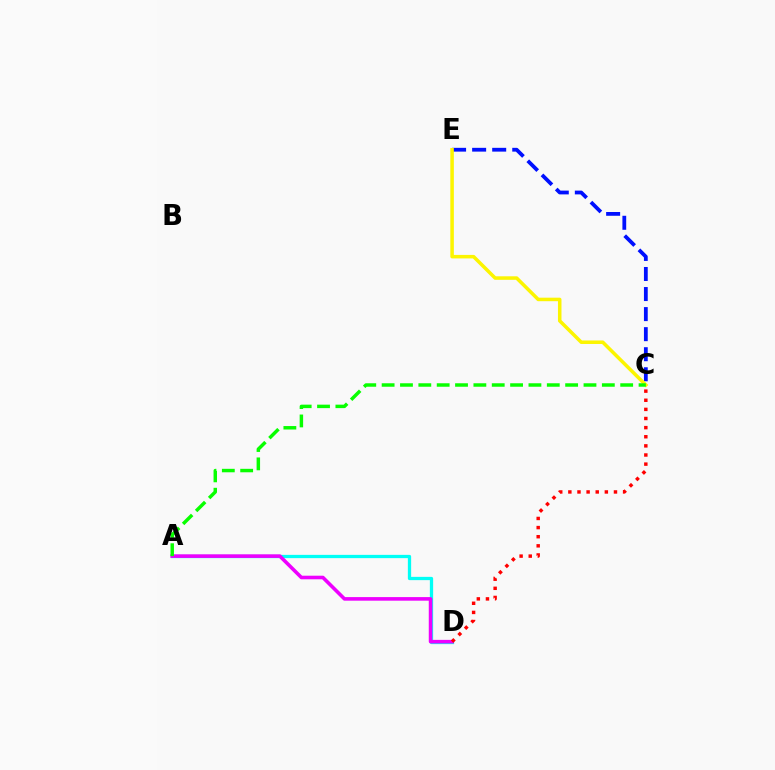{('A', 'D'): [{'color': '#00fff6', 'line_style': 'solid', 'thickness': 2.35}, {'color': '#ee00ff', 'line_style': 'solid', 'thickness': 2.58}], ('C', 'E'): [{'color': '#0010ff', 'line_style': 'dashed', 'thickness': 2.72}, {'color': '#fcf500', 'line_style': 'solid', 'thickness': 2.53}], ('C', 'D'): [{'color': '#ff0000', 'line_style': 'dotted', 'thickness': 2.48}], ('A', 'C'): [{'color': '#08ff00', 'line_style': 'dashed', 'thickness': 2.49}]}